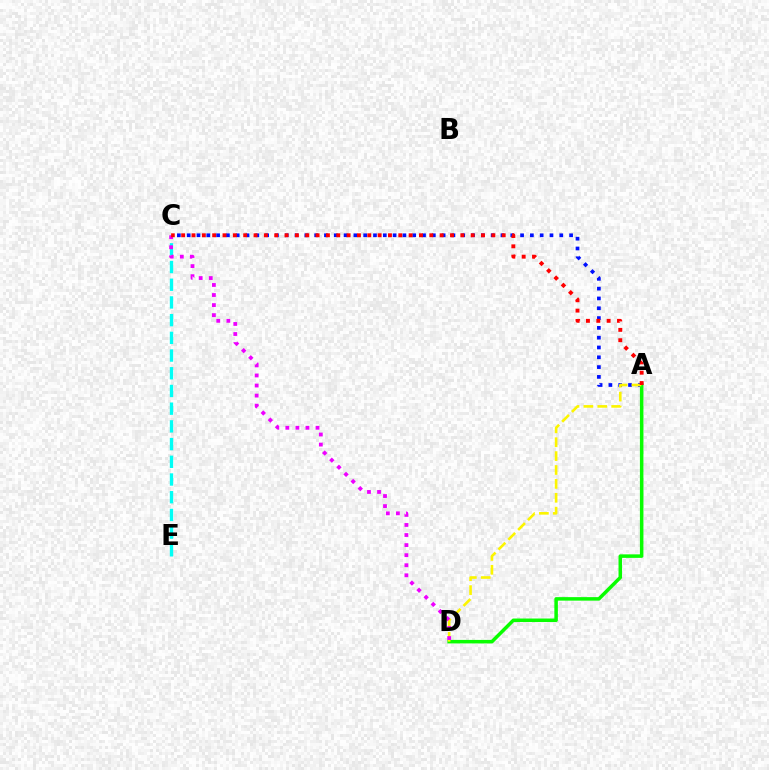{('A', 'C'): [{'color': '#0010ff', 'line_style': 'dotted', 'thickness': 2.66}, {'color': '#ff0000', 'line_style': 'dotted', 'thickness': 2.81}], ('A', 'D'): [{'color': '#08ff00', 'line_style': 'solid', 'thickness': 2.53}, {'color': '#fcf500', 'line_style': 'dashed', 'thickness': 1.89}], ('C', 'E'): [{'color': '#00fff6', 'line_style': 'dashed', 'thickness': 2.41}], ('C', 'D'): [{'color': '#ee00ff', 'line_style': 'dotted', 'thickness': 2.73}]}